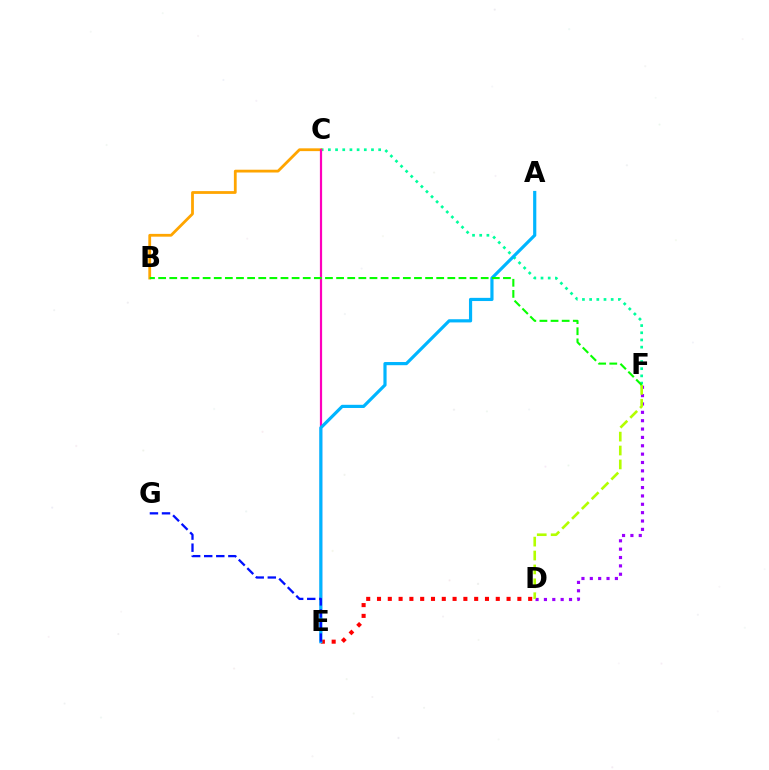{('C', 'F'): [{'color': '#00ff9d', 'line_style': 'dotted', 'thickness': 1.95}], ('D', 'F'): [{'color': '#9b00ff', 'line_style': 'dotted', 'thickness': 2.27}, {'color': '#b3ff00', 'line_style': 'dashed', 'thickness': 1.89}], ('B', 'C'): [{'color': '#ffa500', 'line_style': 'solid', 'thickness': 2.01}], ('C', 'E'): [{'color': '#ff00bd', 'line_style': 'solid', 'thickness': 1.59}], ('D', 'E'): [{'color': '#ff0000', 'line_style': 'dotted', 'thickness': 2.93}], ('A', 'E'): [{'color': '#00b5ff', 'line_style': 'solid', 'thickness': 2.29}], ('E', 'G'): [{'color': '#0010ff', 'line_style': 'dashed', 'thickness': 1.64}], ('B', 'F'): [{'color': '#08ff00', 'line_style': 'dashed', 'thickness': 1.51}]}